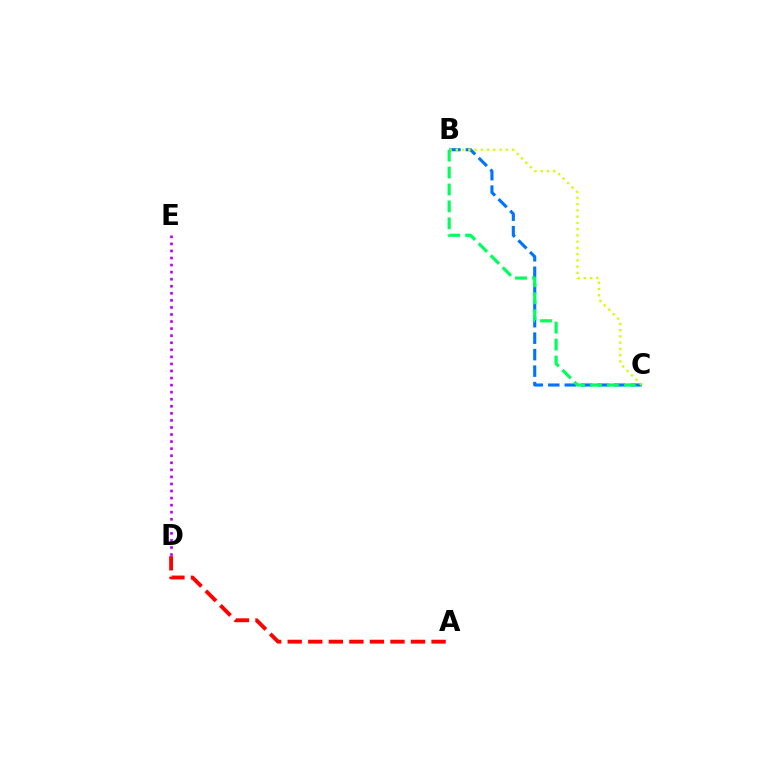{('B', 'C'): [{'color': '#0074ff', 'line_style': 'dashed', 'thickness': 2.24}, {'color': '#d1ff00', 'line_style': 'dotted', 'thickness': 1.7}, {'color': '#00ff5c', 'line_style': 'dashed', 'thickness': 2.3}], ('D', 'E'): [{'color': '#b900ff', 'line_style': 'dotted', 'thickness': 1.92}], ('A', 'D'): [{'color': '#ff0000', 'line_style': 'dashed', 'thickness': 2.79}]}